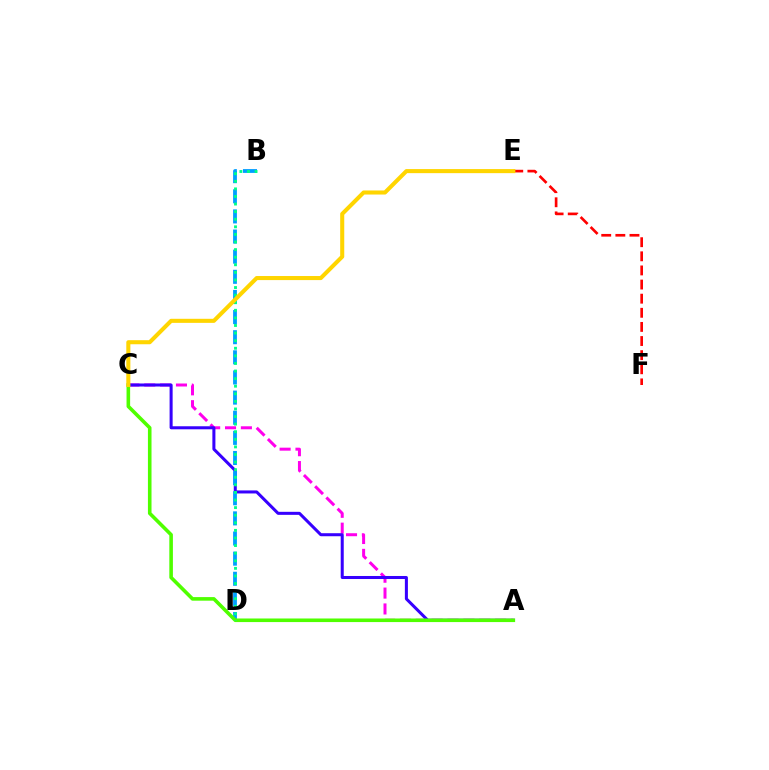{('A', 'C'): [{'color': '#ff00ed', 'line_style': 'dashed', 'thickness': 2.15}, {'color': '#3700ff', 'line_style': 'solid', 'thickness': 2.18}, {'color': '#4fff00', 'line_style': 'solid', 'thickness': 2.59}], ('E', 'F'): [{'color': '#ff0000', 'line_style': 'dashed', 'thickness': 1.92}], ('B', 'D'): [{'color': '#009eff', 'line_style': 'dashed', 'thickness': 2.73}, {'color': '#00ff86', 'line_style': 'dotted', 'thickness': 2.06}], ('C', 'E'): [{'color': '#ffd500', 'line_style': 'solid', 'thickness': 2.93}]}